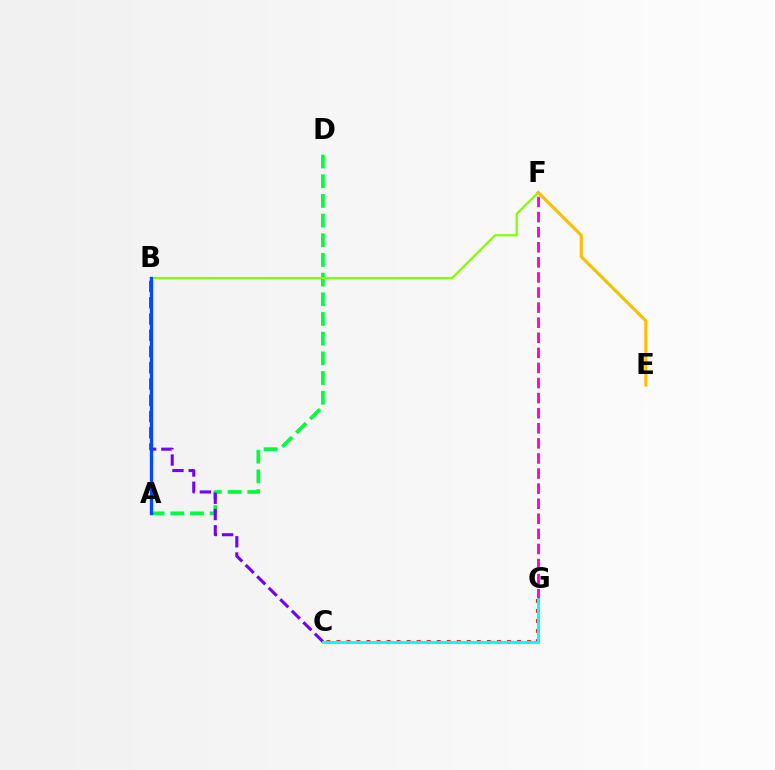{('A', 'D'): [{'color': '#00ff39', 'line_style': 'dashed', 'thickness': 2.67}], ('C', 'G'): [{'color': '#ff0000', 'line_style': 'dotted', 'thickness': 2.73}, {'color': '#00fff6', 'line_style': 'solid', 'thickness': 2.09}], ('F', 'G'): [{'color': '#ff00cf', 'line_style': 'dashed', 'thickness': 2.05}], ('B', 'C'): [{'color': '#7200ff', 'line_style': 'dashed', 'thickness': 2.21}], ('B', 'F'): [{'color': '#84ff00', 'line_style': 'solid', 'thickness': 1.6}], ('E', 'F'): [{'color': '#ffbd00', 'line_style': 'solid', 'thickness': 2.24}], ('A', 'B'): [{'color': '#004bff', 'line_style': 'solid', 'thickness': 2.4}]}